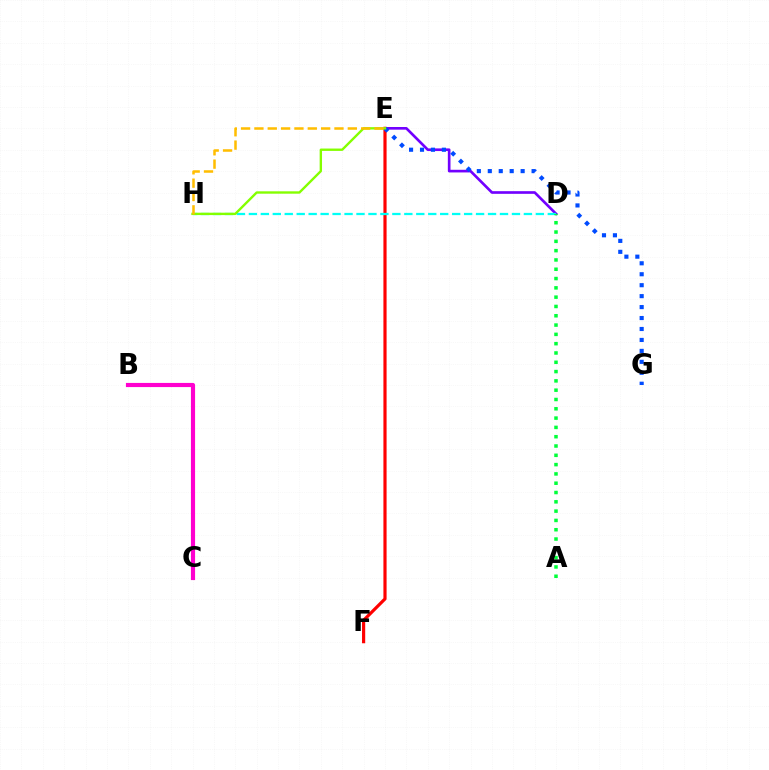{('D', 'E'): [{'color': '#7200ff', 'line_style': 'solid', 'thickness': 1.91}], ('E', 'F'): [{'color': '#ff0000', 'line_style': 'solid', 'thickness': 2.29}], ('D', 'H'): [{'color': '#00fff6', 'line_style': 'dashed', 'thickness': 1.62}], ('E', 'G'): [{'color': '#004bff', 'line_style': 'dotted', 'thickness': 2.98}], ('E', 'H'): [{'color': '#84ff00', 'line_style': 'solid', 'thickness': 1.71}, {'color': '#ffbd00', 'line_style': 'dashed', 'thickness': 1.81}], ('B', 'C'): [{'color': '#ff00cf', 'line_style': 'solid', 'thickness': 2.99}], ('A', 'D'): [{'color': '#00ff39', 'line_style': 'dotted', 'thickness': 2.53}]}